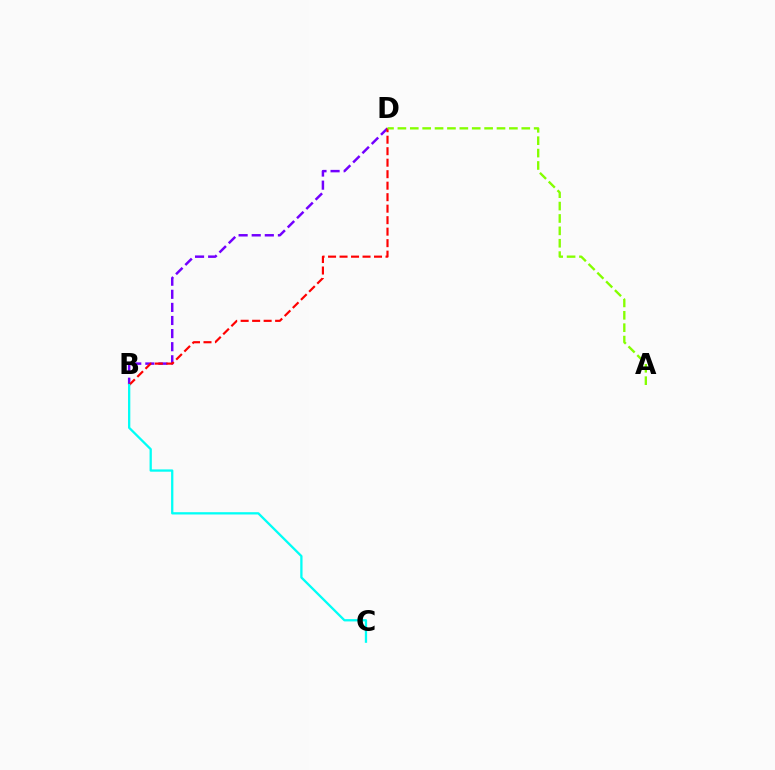{('B', 'D'): [{'color': '#7200ff', 'line_style': 'dashed', 'thickness': 1.78}, {'color': '#ff0000', 'line_style': 'dashed', 'thickness': 1.56}], ('B', 'C'): [{'color': '#00fff6', 'line_style': 'solid', 'thickness': 1.65}], ('A', 'D'): [{'color': '#84ff00', 'line_style': 'dashed', 'thickness': 1.68}]}